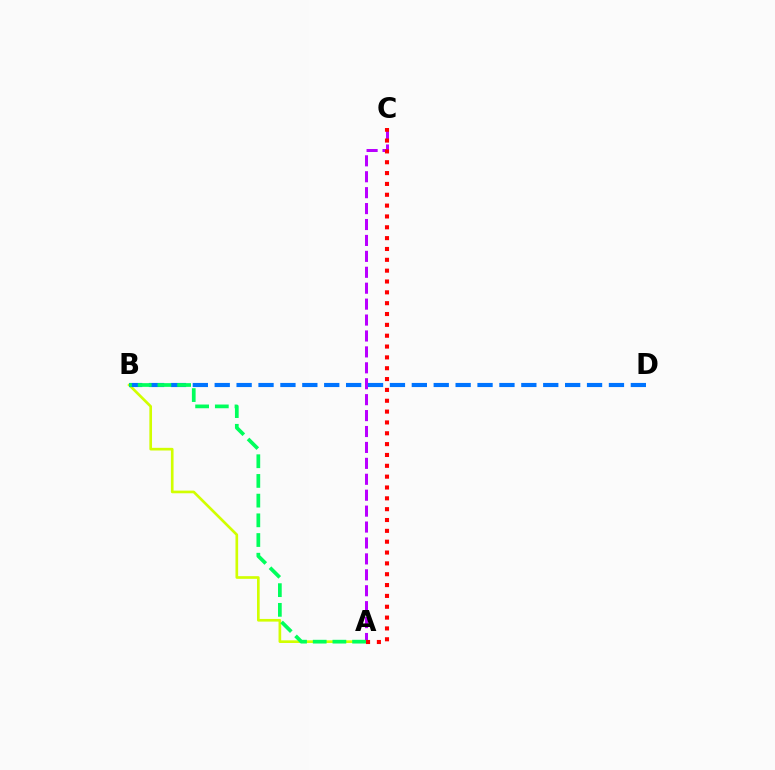{('A', 'B'): [{'color': '#d1ff00', 'line_style': 'solid', 'thickness': 1.92}, {'color': '#00ff5c', 'line_style': 'dashed', 'thickness': 2.68}], ('A', 'C'): [{'color': '#b900ff', 'line_style': 'dashed', 'thickness': 2.16}, {'color': '#ff0000', 'line_style': 'dotted', 'thickness': 2.95}], ('B', 'D'): [{'color': '#0074ff', 'line_style': 'dashed', 'thickness': 2.98}]}